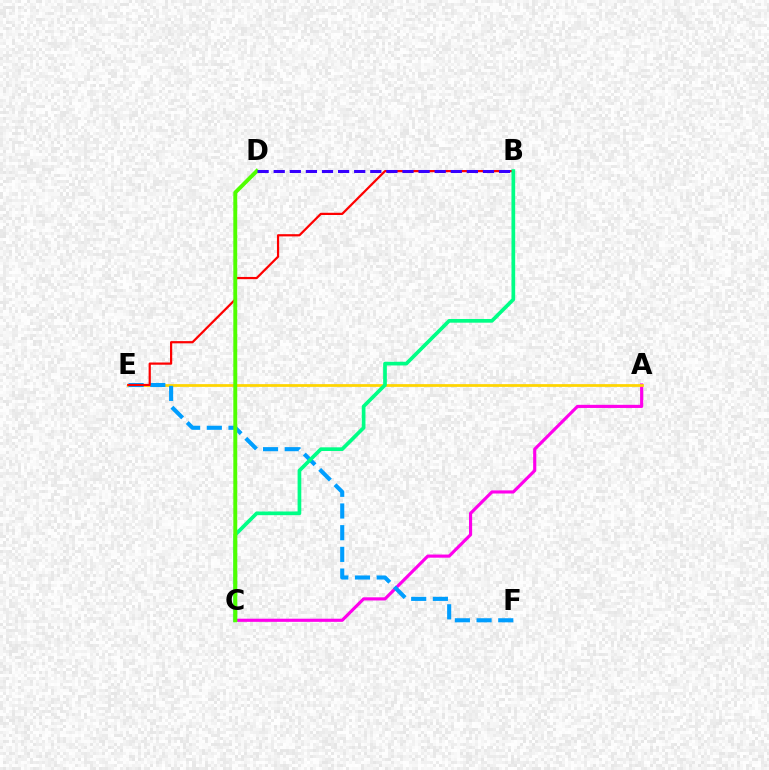{('A', 'C'): [{'color': '#ff00ed', 'line_style': 'solid', 'thickness': 2.26}], ('A', 'E'): [{'color': '#ffd500', 'line_style': 'solid', 'thickness': 1.98}], ('E', 'F'): [{'color': '#009eff', 'line_style': 'dashed', 'thickness': 2.95}], ('B', 'E'): [{'color': '#ff0000', 'line_style': 'solid', 'thickness': 1.6}], ('B', 'C'): [{'color': '#00ff86', 'line_style': 'solid', 'thickness': 2.66}], ('C', 'D'): [{'color': '#4fff00', 'line_style': 'solid', 'thickness': 2.83}], ('B', 'D'): [{'color': '#3700ff', 'line_style': 'dashed', 'thickness': 2.19}]}